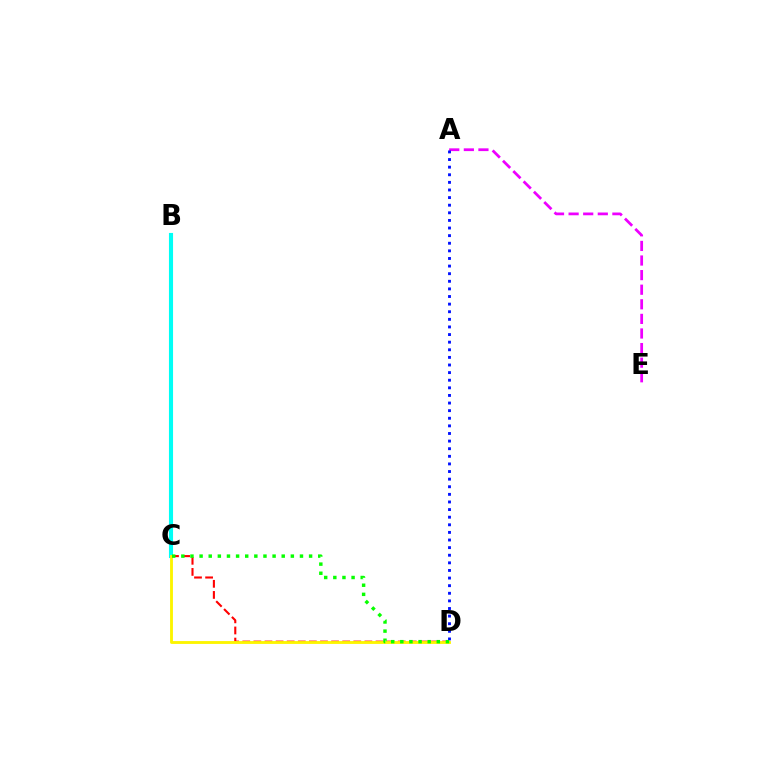{('A', 'E'): [{'color': '#ee00ff', 'line_style': 'dashed', 'thickness': 1.98}], ('B', 'C'): [{'color': '#00fff6', 'line_style': 'solid', 'thickness': 2.95}], ('C', 'D'): [{'color': '#ff0000', 'line_style': 'dashed', 'thickness': 1.51}, {'color': '#fcf500', 'line_style': 'solid', 'thickness': 2.05}, {'color': '#08ff00', 'line_style': 'dotted', 'thickness': 2.48}], ('A', 'D'): [{'color': '#0010ff', 'line_style': 'dotted', 'thickness': 2.07}]}